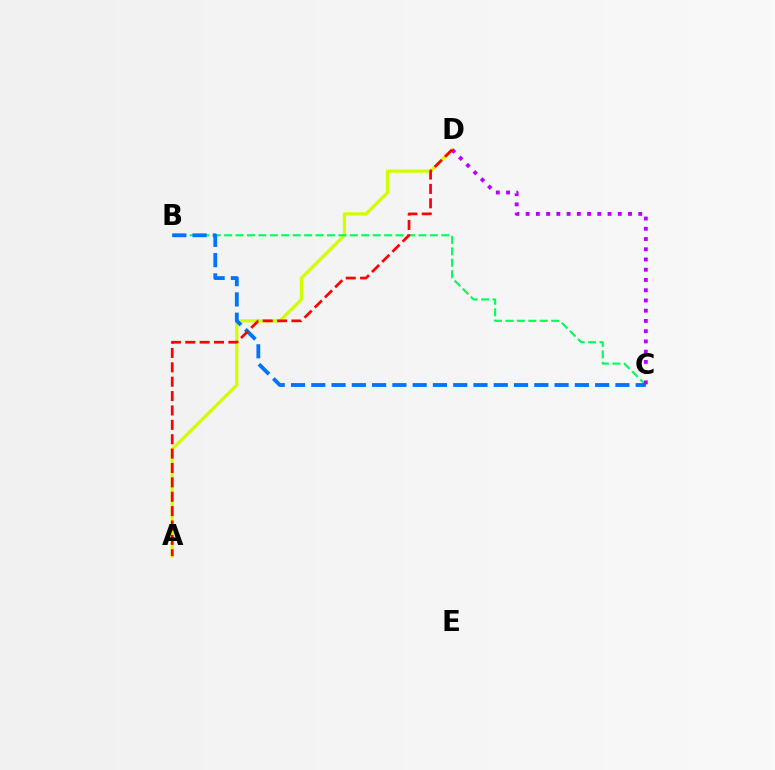{('A', 'D'): [{'color': '#d1ff00', 'line_style': 'solid', 'thickness': 2.33}, {'color': '#ff0000', 'line_style': 'dashed', 'thickness': 1.95}], ('B', 'C'): [{'color': '#00ff5c', 'line_style': 'dashed', 'thickness': 1.55}, {'color': '#0074ff', 'line_style': 'dashed', 'thickness': 2.75}], ('C', 'D'): [{'color': '#b900ff', 'line_style': 'dotted', 'thickness': 2.78}]}